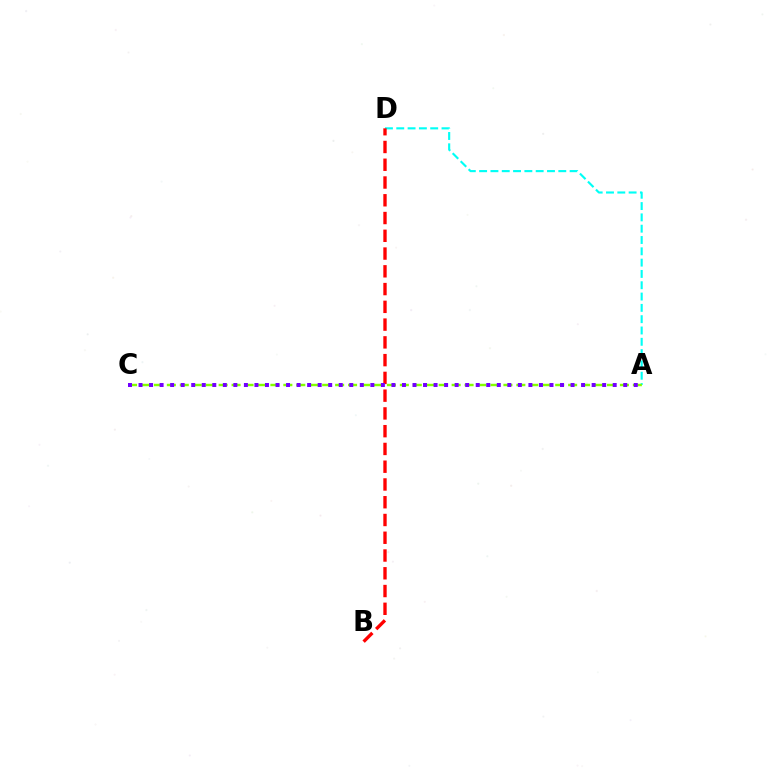{('A', 'D'): [{'color': '#00fff6', 'line_style': 'dashed', 'thickness': 1.54}], ('A', 'C'): [{'color': '#84ff00', 'line_style': 'dashed', 'thickness': 1.76}, {'color': '#7200ff', 'line_style': 'dotted', 'thickness': 2.86}], ('B', 'D'): [{'color': '#ff0000', 'line_style': 'dashed', 'thickness': 2.41}]}